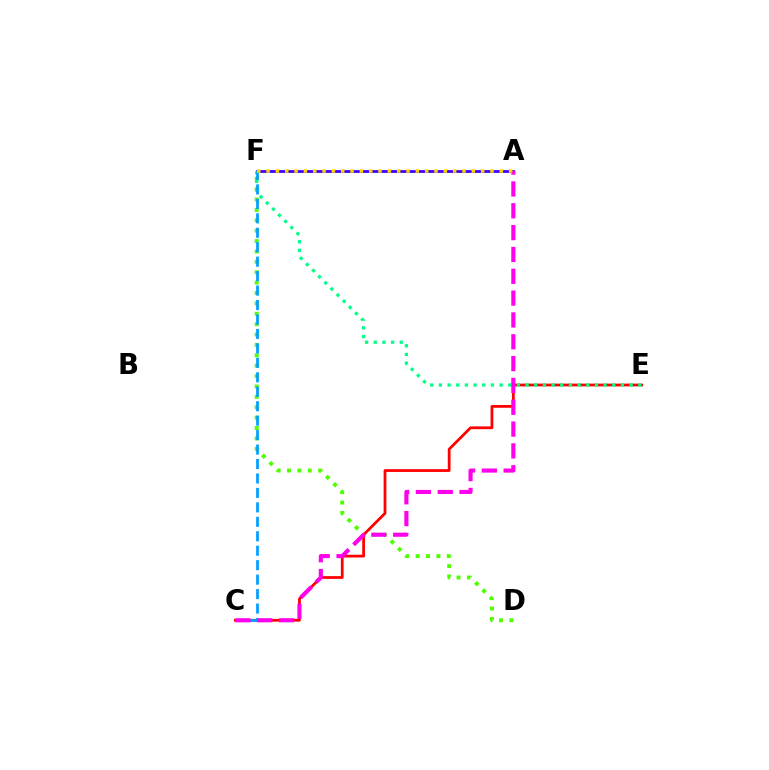{('A', 'F'): [{'color': '#3700ff', 'line_style': 'solid', 'thickness': 1.98}, {'color': '#ffd500', 'line_style': 'dotted', 'thickness': 2.53}], ('D', 'F'): [{'color': '#4fff00', 'line_style': 'dotted', 'thickness': 2.82}], ('C', 'E'): [{'color': '#ff0000', 'line_style': 'solid', 'thickness': 1.99}], ('E', 'F'): [{'color': '#00ff86', 'line_style': 'dotted', 'thickness': 2.36}], ('C', 'F'): [{'color': '#009eff', 'line_style': 'dashed', 'thickness': 1.96}], ('A', 'C'): [{'color': '#ff00ed', 'line_style': 'dashed', 'thickness': 2.97}]}